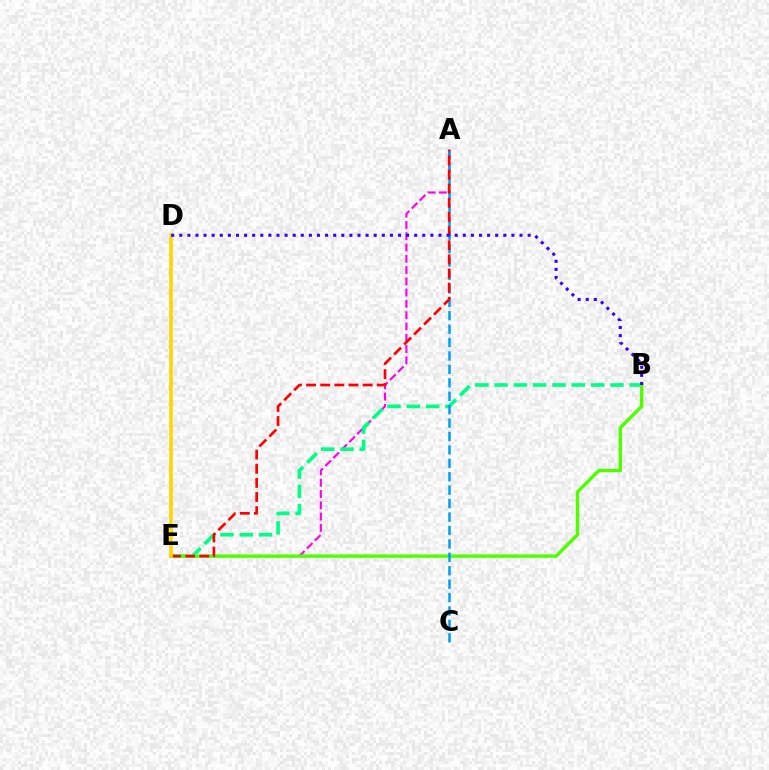{('A', 'E'): [{'color': '#ff00ed', 'line_style': 'dashed', 'thickness': 1.53}, {'color': '#ff0000', 'line_style': 'dashed', 'thickness': 1.92}], ('B', 'E'): [{'color': '#00ff86', 'line_style': 'dashed', 'thickness': 2.62}, {'color': '#4fff00', 'line_style': 'solid', 'thickness': 2.44}], ('A', 'C'): [{'color': '#009eff', 'line_style': 'dashed', 'thickness': 1.82}], ('D', 'E'): [{'color': '#ffd500', 'line_style': 'solid', 'thickness': 2.55}], ('B', 'D'): [{'color': '#3700ff', 'line_style': 'dotted', 'thickness': 2.2}]}